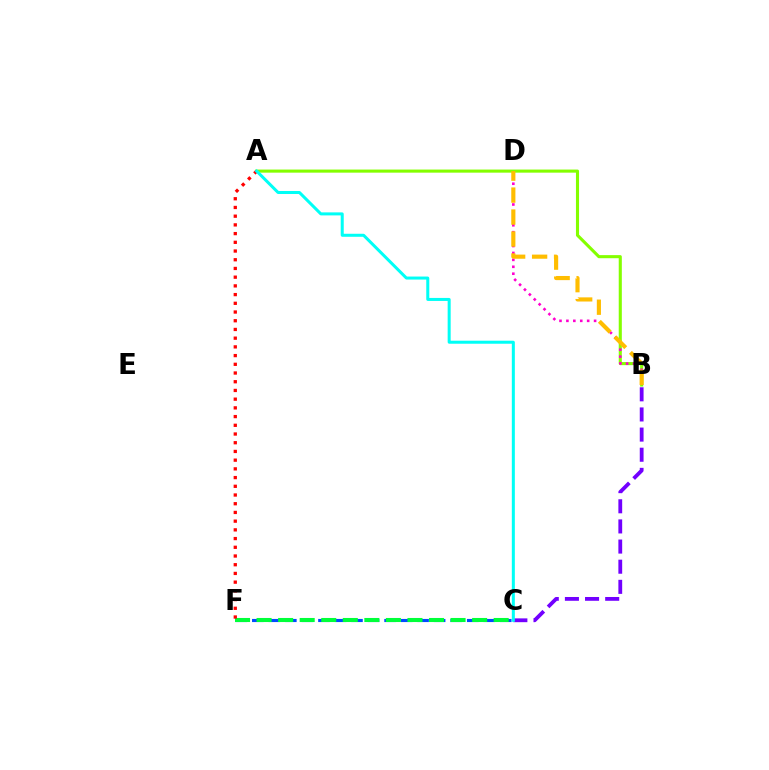{('B', 'C'): [{'color': '#7200ff', 'line_style': 'dashed', 'thickness': 2.74}], ('C', 'F'): [{'color': '#004bff', 'line_style': 'dashed', 'thickness': 2.25}, {'color': '#00ff39', 'line_style': 'dashed', 'thickness': 2.93}], ('A', 'B'): [{'color': '#84ff00', 'line_style': 'solid', 'thickness': 2.23}], ('B', 'D'): [{'color': '#ff00cf', 'line_style': 'dotted', 'thickness': 1.88}, {'color': '#ffbd00', 'line_style': 'dashed', 'thickness': 2.98}], ('A', 'F'): [{'color': '#ff0000', 'line_style': 'dotted', 'thickness': 2.37}], ('A', 'C'): [{'color': '#00fff6', 'line_style': 'solid', 'thickness': 2.17}]}